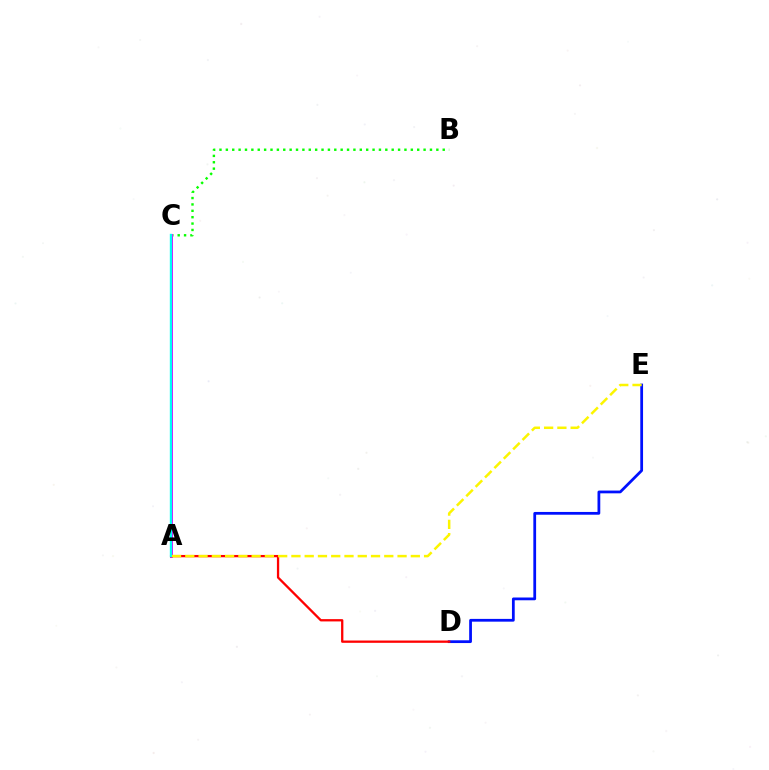{('D', 'E'): [{'color': '#0010ff', 'line_style': 'solid', 'thickness': 1.99}], ('B', 'C'): [{'color': '#08ff00', 'line_style': 'dotted', 'thickness': 1.73}], ('A', 'C'): [{'color': '#ee00ff', 'line_style': 'solid', 'thickness': 2.16}, {'color': '#00fff6', 'line_style': 'solid', 'thickness': 1.7}], ('A', 'D'): [{'color': '#ff0000', 'line_style': 'solid', 'thickness': 1.65}], ('A', 'E'): [{'color': '#fcf500', 'line_style': 'dashed', 'thickness': 1.8}]}